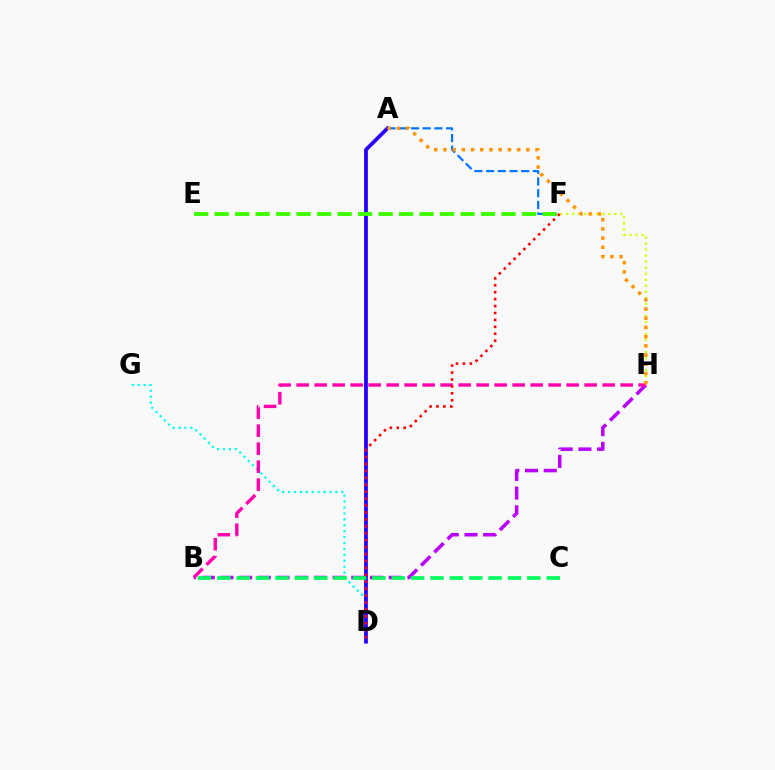{('B', 'H'): [{'color': '#b900ff', 'line_style': 'dashed', 'thickness': 2.54}, {'color': '#ff00ac', 'line_style': 'dashed', 'thickness': 2.45}], ('D', 'G'): [{'color': '#00fff6', 'line_style': 'dotted', 'thickness': 1.61}], ('F', 'H'): [{'color': '#d1ff00', 'line_style': 'dotted', 'thickness': 1.64}], ('A', 'D'): [{'color': '#2500ff', 'line_style': 'solid', 'thickness': 2.71}], ('A', 'F'): [{'color': '#0074ff', 'line_style': 'dashed', 'thickness': 1.59}], ('B', 'C'): [{'color': '#00ff5c', 'line_style': 'dashed', 'thickness': 2.63}], ('A', 'H'): [{'color': '#ff9400', 'line_style': 'dotted', 'thickness': 2.5}], ('E', 'F'): [{'color': '#3dff00', 'line_style': 'dashed', 'thickness': 2.78}], ('D', 'F'): [{'color': '#ff0000', 'line_style': 'dotted', 'thickness': 1.88}]}